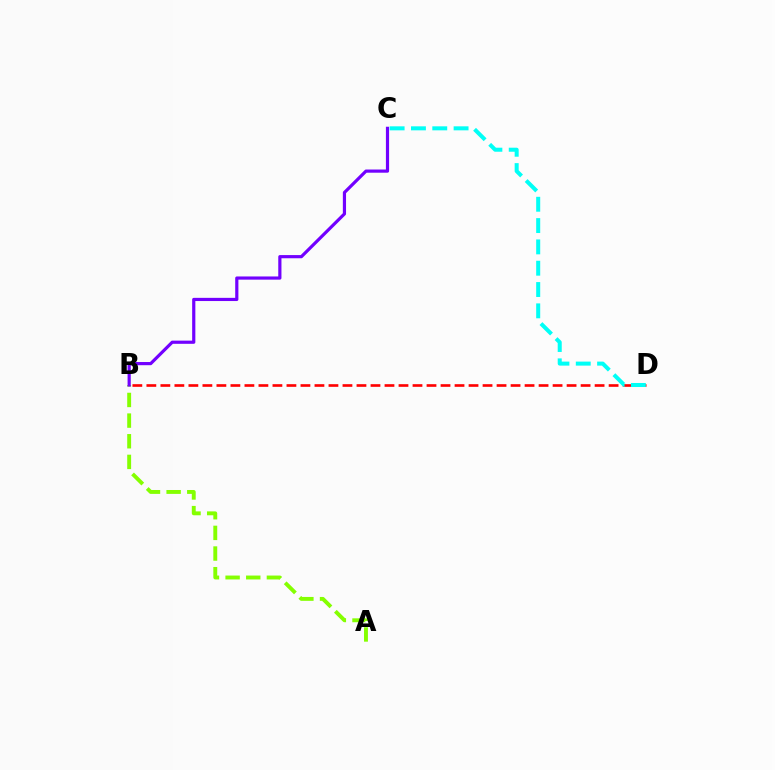{('B', 'D'): [{'color': '#ff0000', 'line_style': 'dashed', 'thickness': 1.9}], ('A', 'B'): [{'color': '#84ff00', 'line_style': 'dashed', 'thickness': 2.8}], ('B', 'C'): [{'color': '#7200ff', 'line_style': 'solid', 'thickness': 2.3}], ('C', 'D'): [{'color': '#00fff6', 'line_style': 'dashed', 'thickness': 2.9}]}